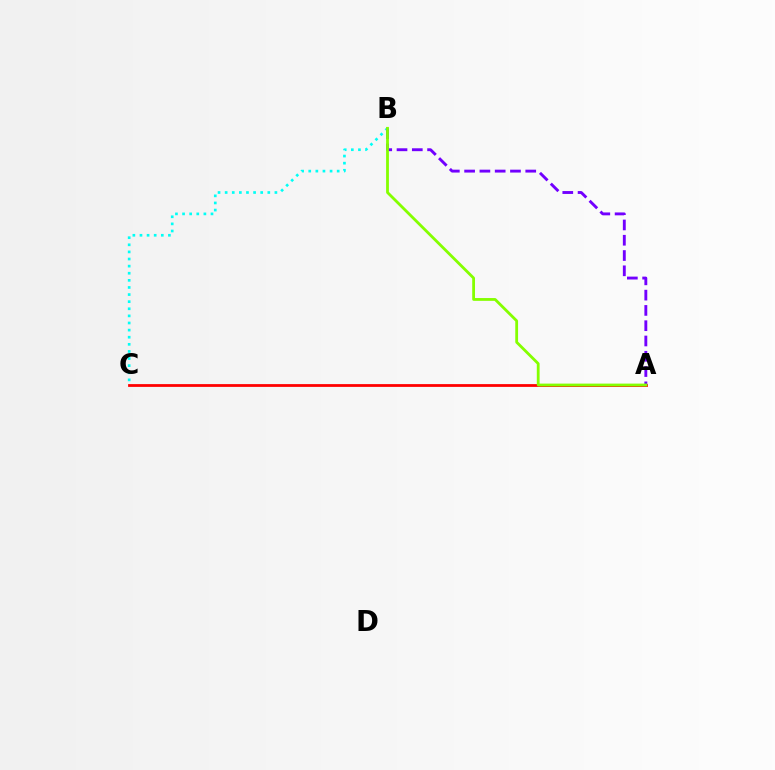{('B', 'C'): [{'color': '#00fff6', 'line_style': 'dotted', 'thickness': 1.93}], ('A', 'C'): [{'color': '#ff0000', 'line_style': 'solid', 'thickness': 2.0}], ('A', 'B'): [{'color': '#7200ff', 'line_style': 'dashed', 'thickness': 2.08}, {'color': '#84ff00', 'line_style': 'solid', 'thickness': 2.01}]}